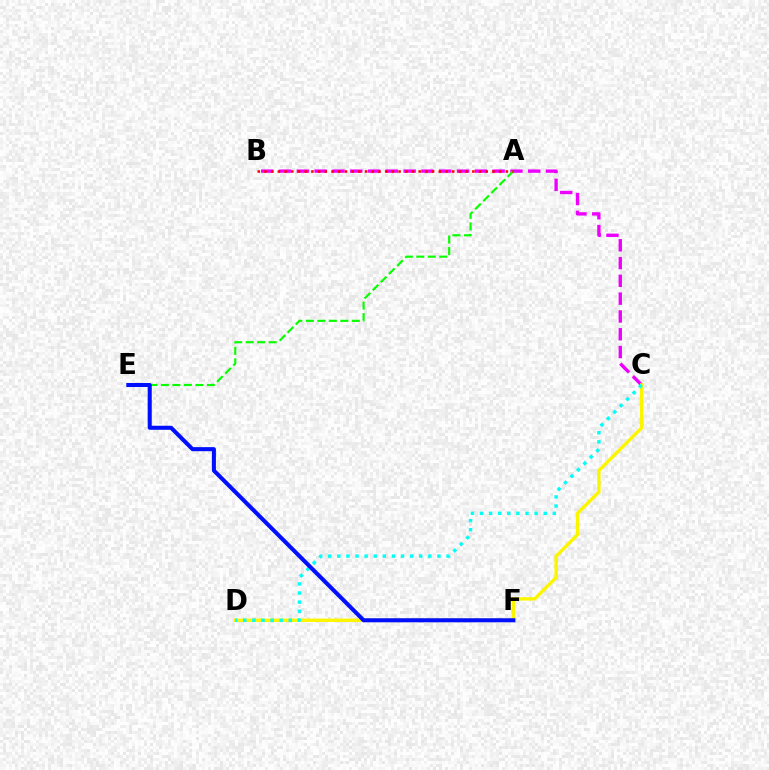{('B', 'C'): [{'color': '#ee00ff', 'line_style': 'dashed', 'thickness': 2.42}], ('A', 'E'): [{'color': '#08ff00', 'line_style': 'dashed', 'thickness': 1.56}], ('A', 'B'): [{'color': '#ff0000', 'line_style': 'dotted', 'thickness': 1.82}], ('C', 'D'): [{'color': '#fcf500', 'line_style': 'solid', 'thickness': 2.45}, {'color': '#00fff6', 'line_style': 'dotted', 'thickness': 2.47}], ('E', 'F'): [{'color': '#0010ff', 'line_style': 'solid', 'thickness': 2.92}]}